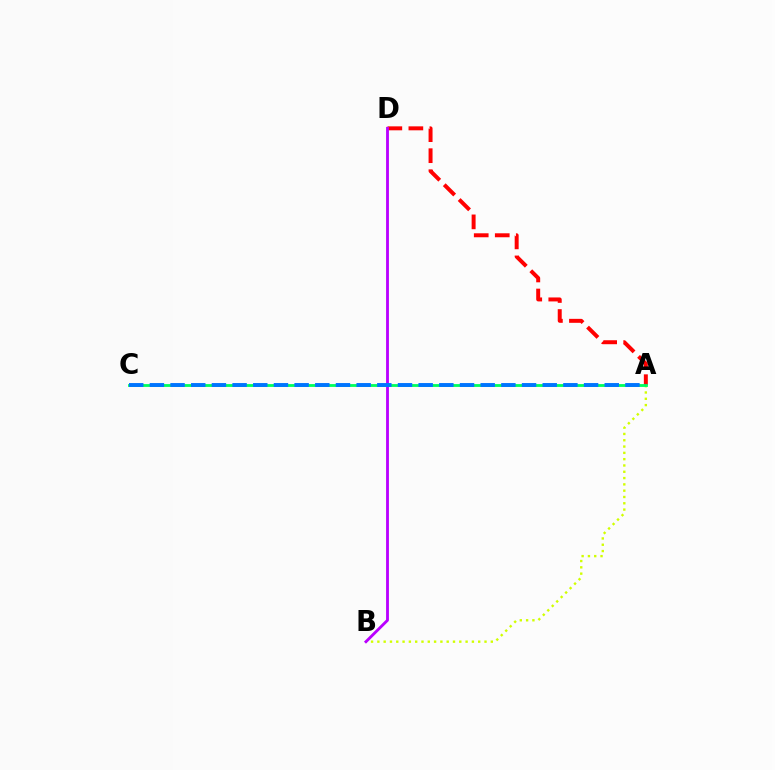{('A', 'D'): [{'color': '#ff0000', 'line_style': 'dashed', 'thickness': 2.86}], ('A', 'B'): [{'color': '#d1ff00', 'line_style': 'dotted', 'thickness': 1.71}], ('B', 'D'): [{'color': '#b900ff', 'line_style': 'solid', 'thickness': 2.05}], ('A', 'C'): [{'color': '#00ff5c', 'line_style': 'solid', 'thickness': 2.03}, {'color': '#0074ff', 'line_style': 'dashed', 'thickness': 2.81}]}